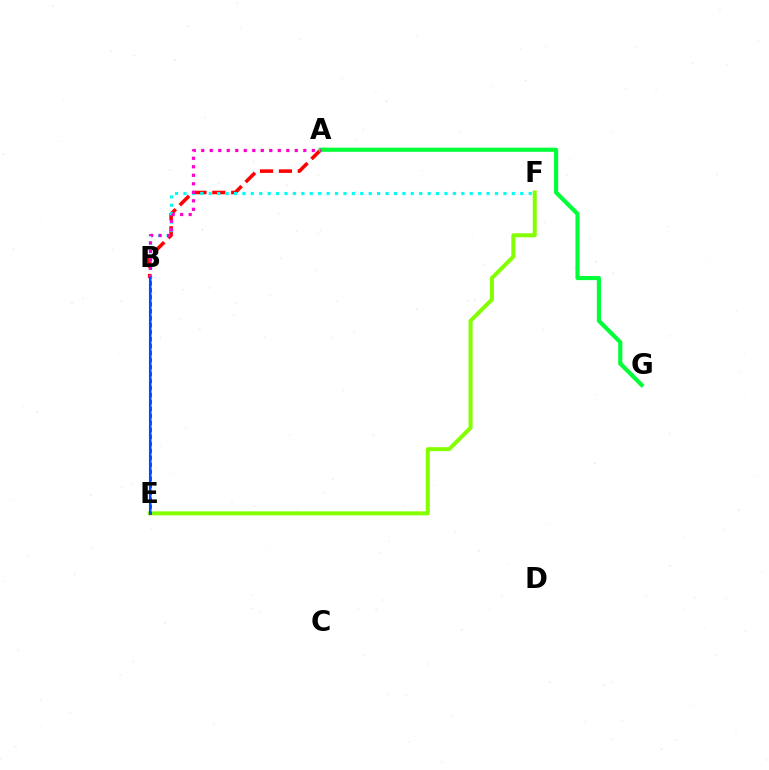{('A', 'B'): [{'color': '#ff0000', 'line_style': 'dashed', 'thickness': 2.56}, {'color': '#ff00cf', 'line_style': 'dotted', 'thickness': 2.31}], ('B', 'F'): [{'color': '#00fff6', 'line_style': 'dotted', 'thickness': 2.29}], ('E', 'F'): [{'color': '#84ff00', 'line_style': 'solid', 'thickness': 2.88}], ('A', 'G'): [{'color': '#00ff39', 'line_style': 'solid', 'thickness': 2.98}], ('B', 'E'): [{'color': '#7200ff', 'line_style': 'solid', 'thickness': 2.01}, {'color': '#ffbd00', 'line_style': 'dotted', 'thickness': 1.9}, {'color': '#004bff', 'line_style': 'solid', 'thickness': 1.53}]}